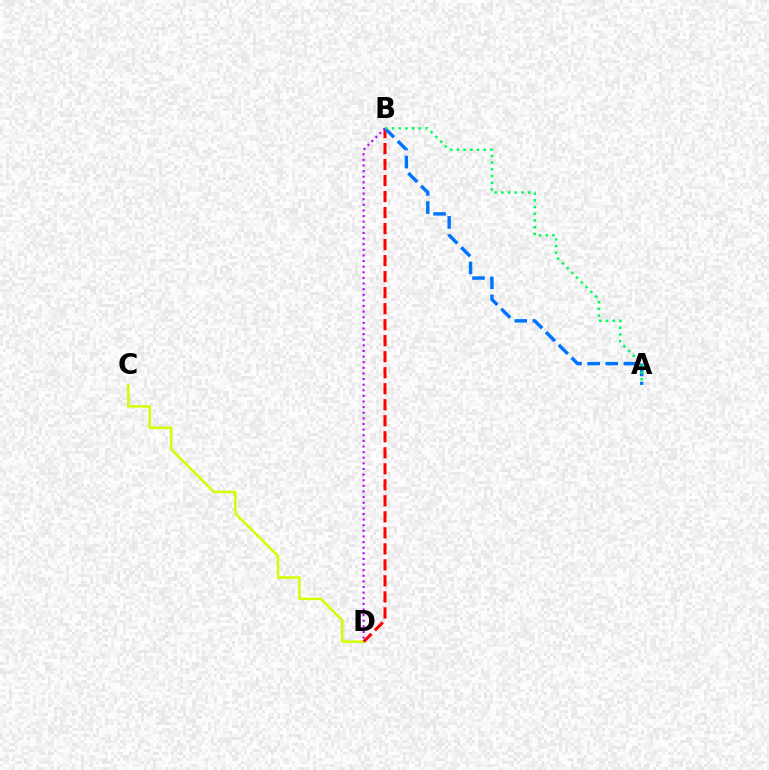{('C', 'D'): [{'color': '#d1ff00', 'line_style': 'solid', 'thickness': 1.8}], ('B', 'D'): [{'color': '#ff0000', 'line_style': 'dashed', 'thickness': 2.18}, {'color': '#b900ff', 'line_style': 'dotted', 'thickness': 1.53}], ('A', 'B'): [{'color': '#0074ff', 'line_style': 'dashed', 'thickness': 2.46}, {'color': '#00ff5c', 'line_style': 'dotted', 'thickness': 1.82}]}